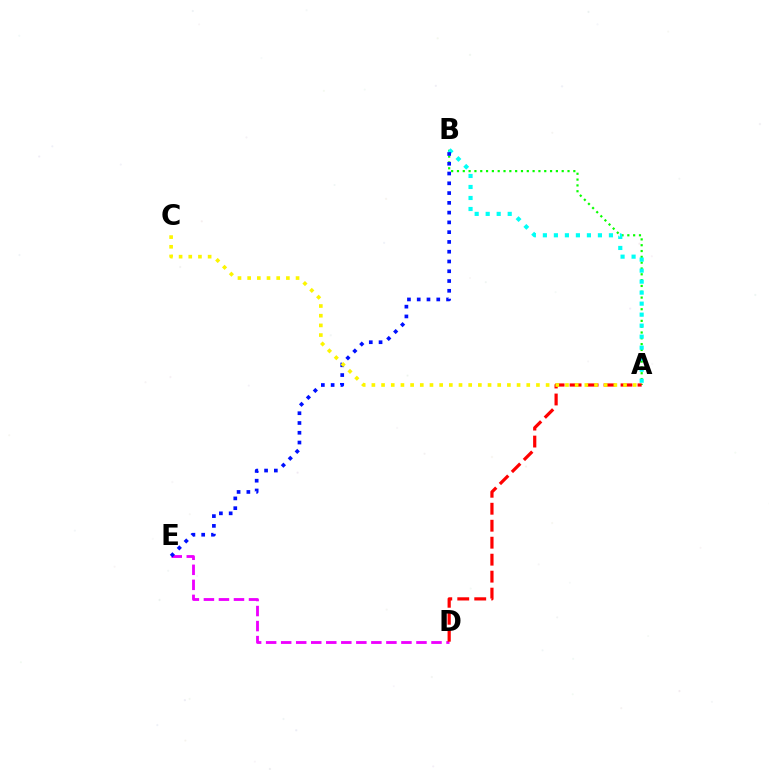{('A', 'B'): [{'color': '#08ff00', 'line_style': 'dotted', 'thickness': 1.58}, {'color': '#00fff6', 'line_style': 'dotted', 'thickness': 2.99}], ('D', 'E'): [{'color': '#ee00ff', 'line_style': 'dashed', 'thickness': 2.04}], ('B', 'E'): [{'color': '#0010ff', 'line_style': 'dotted', 'thickness': 2.66}], ('A', 'D'): [{'color': '#ff0000', 'line_style': 'dashed', 'thickness': 2.31}], ('A', 'C'): [{'color': '#fcf500', 'line_style': 'dotted', 'thickness': 2.63}]}